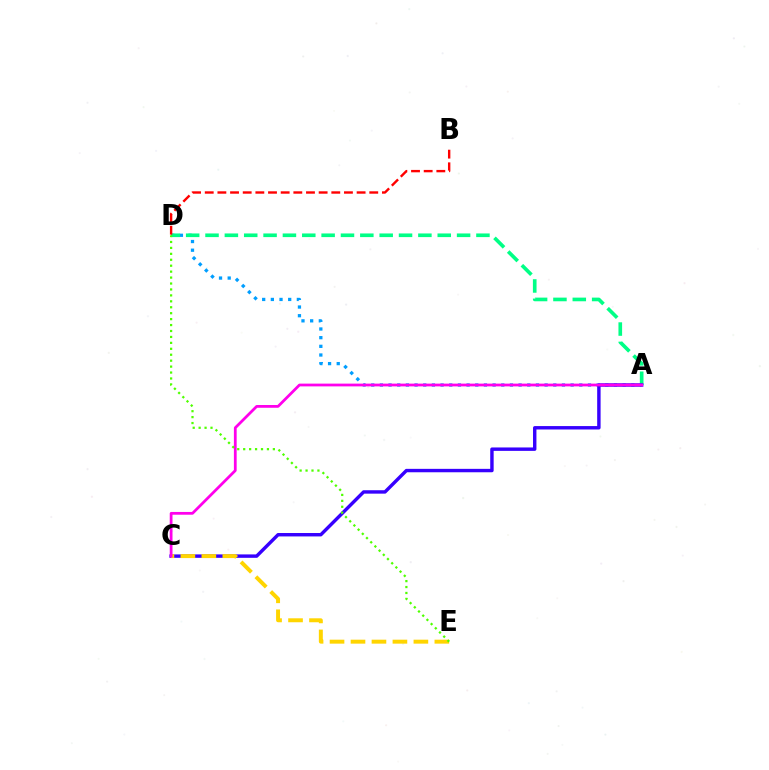{('A', 'D'): [{'color': '#009eff', 'line_style': 'dotted', 'thickness': 2.36}, {'color': '#00ff86', 'line_style': 'dashed', 'thickness': 2.63}], ('A', 'C'): [{'color': '#3700ff', 'line_style': 'solid', 'thickness': 2.46}, {'color': '#ff00ed', 'line_style': 'solid', 'thickness': 1.99}], ('C', 'E'): [{'color': '#ffd500', 'line_style': 'dashed', 'thickness': 2.85}], ('D', 'E'): [{'color': '#4fff00', 'line_style': 'dotted', 'thickness': 1.61}], ('B', 'D'): [{'color': '#ff0000', 'line_style': 'dashed', 'thickness': 1.72}]}